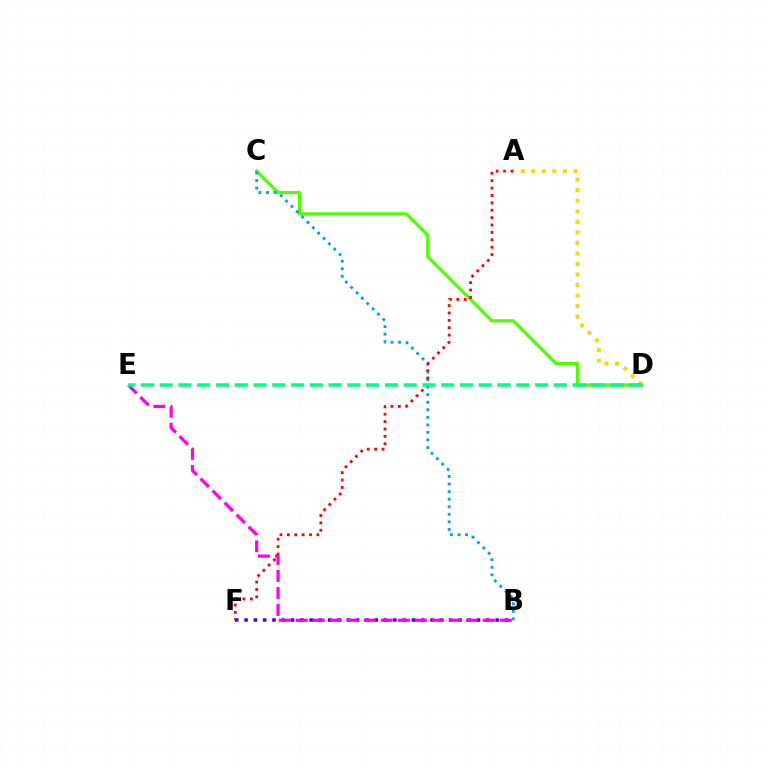{('C', 'D'): [{'color': '#4fff00', 'line_style': 'solid', 'thickness': 2.33}], ('B', 'F'): [{'color': '#3700ff', 'line_style': 'dotted', 'thickness': 2.53}], ('A', 'D'): [{'color': '#ffd500', 'line_style': 'dotted', 'thickness': 2.86}], ('B', 'E'): [{'color': '#ff00ed', 'line_style': 'dashed', 'thickness': 2.31}], ('B', 'C'): [{'color': '#009eff', 'line_style': 'dotted', 'thickness': 2.05}], ('A', 'F'): [{'color': '#ff0000', 'line_style': 'dotted', 'thickness': 2.01}], ('D', 'E'): [{'color': '#00ff86', 'line_style': 'dashed', 'thickness': 2.55}]}